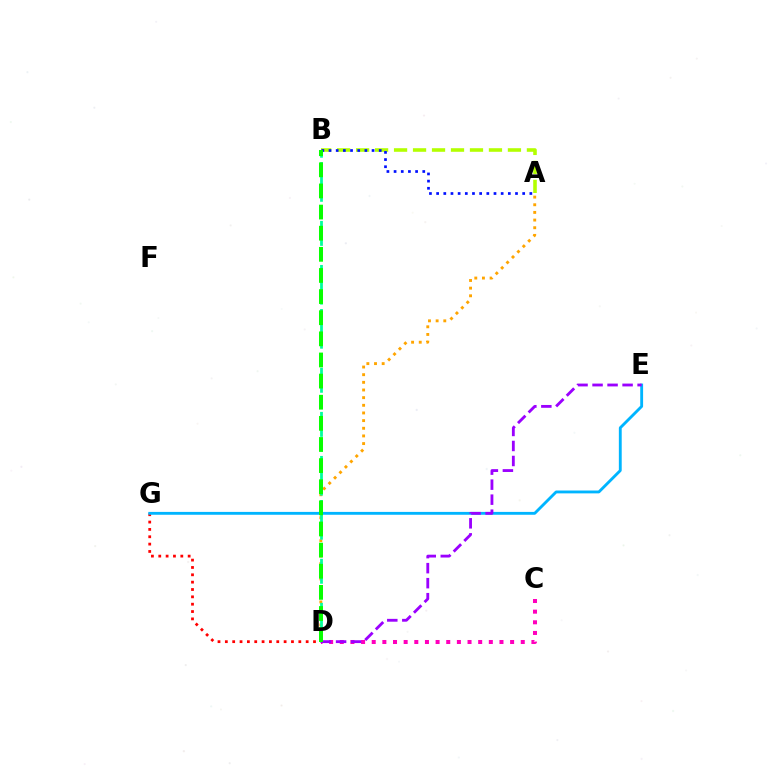{('A', 'B'): [{'color': '#b3ff00', 'line_style': 'dashed', 'thickness': 2.58}, {'color': '#0010ff', 'line_style': 'dotted', 'thickness': 1.95}], ('A', 'D'): [{'color': '#ffa500', 'line_style': 'dotted', 'thickness': 2.08}], ('D', 'G'): [{'color': '#ff0000', 'line_style': 'dotted', 'thickness': 2.0}], ('E', 'G'): [{'color': '#00b5ff', 'line_style': 'solid', 'thickness': 2.06}], ('C', 'D'): [{'color': '#ff00bd', 'line_style': 'dotted', 'thickness': 2.89}], ('B', 'D'): [{'color': '#00ff9d', 'line_style': 'dashed', 'thickness': 2.0}, {'color': '#08ff00', 'line_style': 'dashed', 'thickness': 2.87}], ('D', 'E'): [{'color': '#9b00ff', 'line_style': 'dashed', 'thickness': 2.04}]}